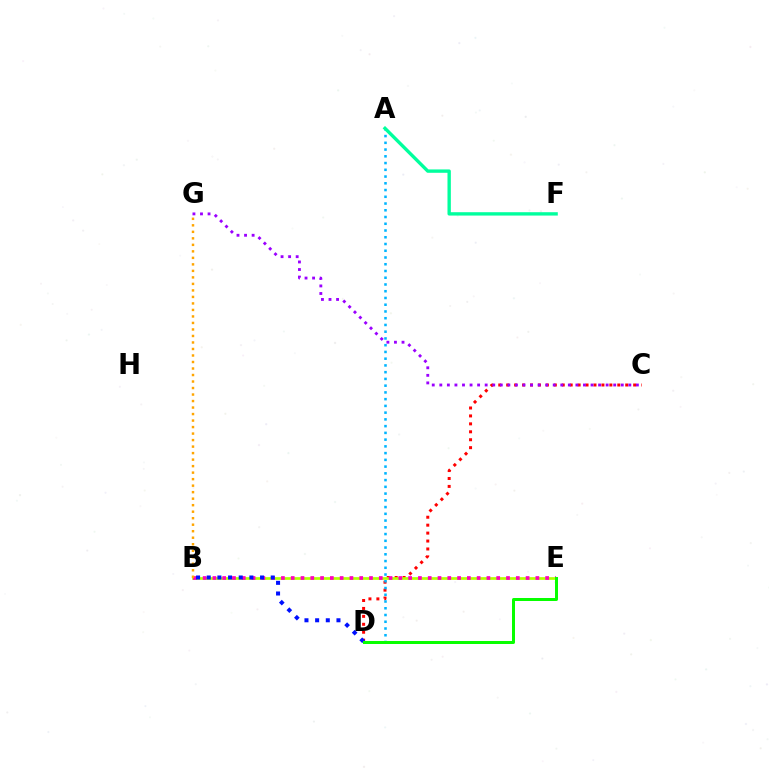{('C', 'D'): [{'color': '#ff0000', 'line_style': 'dotted', 'thickness': 2.16}], ('B', 'E'): [{'color': '#b3ff00', 'line_style': 'solid', 'thickness': 1.95}, {'color': '#ff00bd', 'line_style': 'dotted', 'thickness': 2.66}], ('A', 'D'): [{'color': '#00b5ff', 'line_style': 'dotted', 'thickness': 1.83}], ('A', 'F'): [{'color': '#00ff9d', 'line_style': 'solid', 'thickness': 2.42}], ('C', 'G'): [{'color': '#9b00ff', 'line_style': 'dotted', 'thickness': 2.05}], ('B', 'G'): [{'color': '#ffa500', 'line_style': 'dotted', 'thickness': 1.77}], ('B', 'D'): [{'color': '#0010ff', 'line_style': 'dotted', 'thickness': 2.9}], ('D', 'E'): [{'color': '#08ff00', 'line_style': 'solid', 'thickness': 2.16}]}